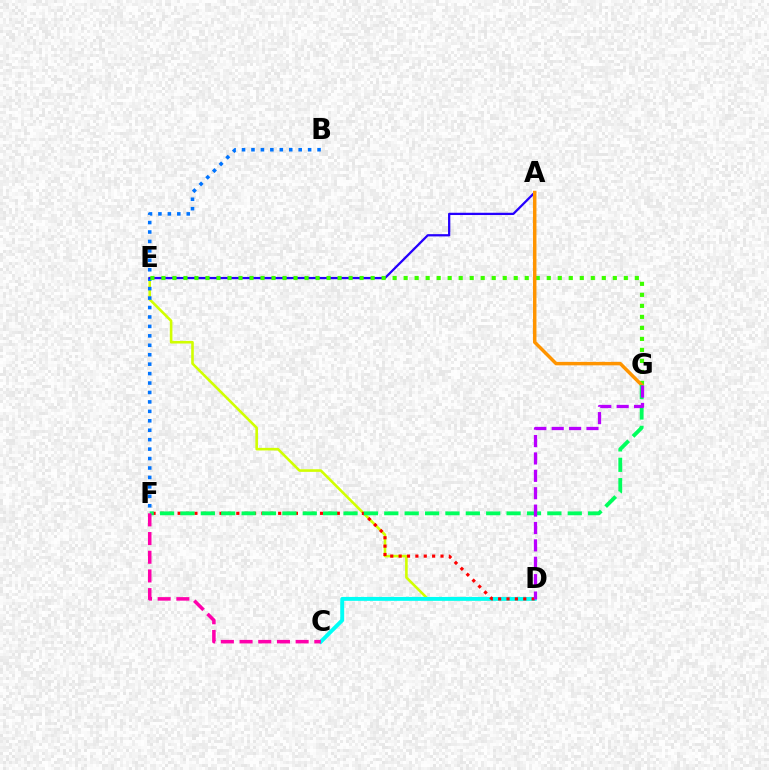{('D', 'E'): [{'color': '#d1ff00', 'line_style': 'solid', 'thickness': 1.87}], ('C', 'D'): [{'color': '#00fff6', 'line_style': 'solid', 'thickness': 2.81}], ('B', 'F'): [{'color': '#0074ff', 'line_style': 'dotted', 'thickness': 2.56}], ('A', 'E'): [{'color': '#2500ff', 'line_style': 'solid', 'thickness': 1.63}], ('E', 'G'): [{'color': '#3dff00', 'line_style': 'dotted', 'thickness': 2.99}], ('A', 'G'): [{'color': '#ff9400', 'line_style': 'solid', 'thickness': 2.5}], ('D', 'F'): [{'color': '#ff0000', 'line_style': 'dotted', 'thickness': 2.28}], ('F', 'G'): [{'color': '#00ff5c', 'line_style': 'dashed', 'thickness': 2.77}], ('C', 'F'): [{'color': '#ff00ac', 'line_style': 'dashed', 'thickness': 2.54}], ('D', 'G'): [{'color': '#b900ff', 'line_style': 'dashed', 'thickness': 2.36}]}